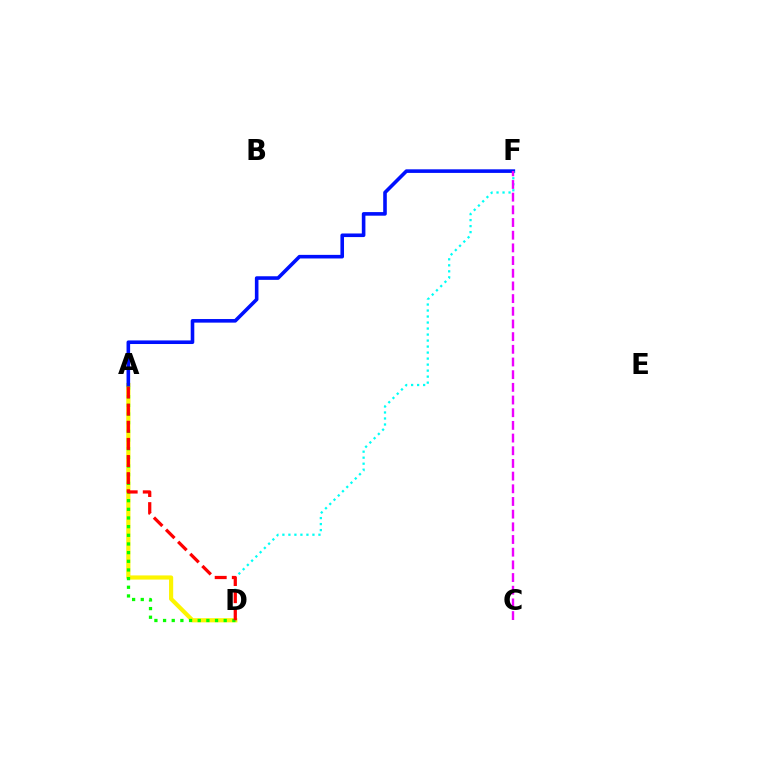{('A', 'D'): [{'color': '#fcf500', 'line_style': 'solid', 'thickness': 2.99}, {'color': '#08ff00', 'line_style': 'dotted', 'thickness': 2.35}, {'color': '#ff0000', 'line_style': 'dashed', 'thickness': 2.33}], ('A', 'F'): [{'color': '#0010ff', 'line_style': 'solid', 'thickness': 2.59}], ('D', 'F'): [{'color': '#00fff6', 'line_style': 'dotted', 'thickness': 1.63}], ('C', 'F'): [{'color': '#ee00ff', 'line_style': 'dashed', 'thickness': 1.72}]}